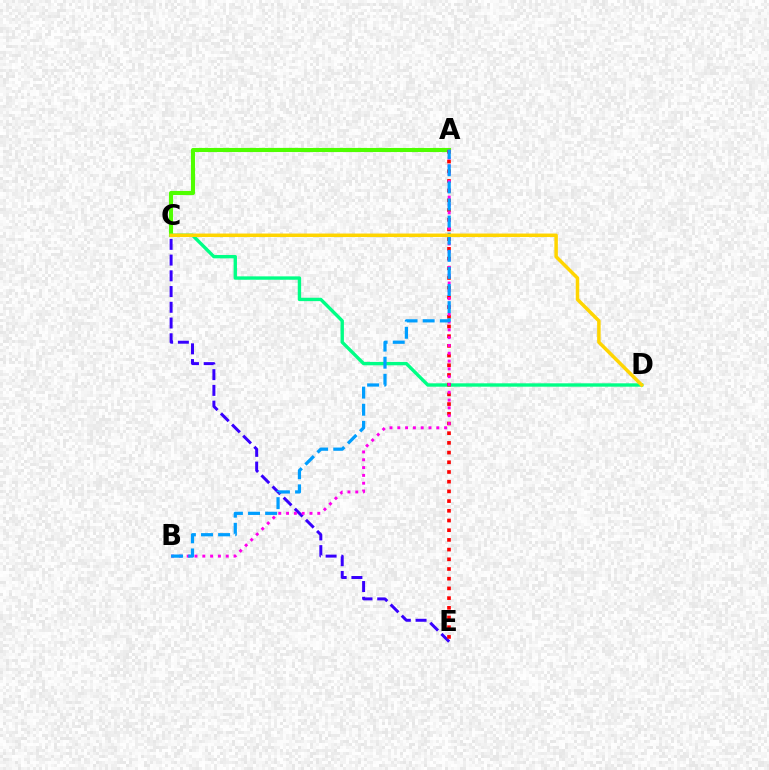{('C', 'E'): [{'color': '#3700ff', 'line_style': 'dashed', 'thickness': 2.14}], ('A', 'C'): [{'color': '#4fff00', 'line_style': 'solid', 'thickness': 2.95}], ('C', 'D'): [{'color': '#00ff86', 'line_style': 'solid', 'thickness': 2.43}, {'color': '#ffd500', 'line_style': 'solid', 'thickness': 2.51}], ('A', 'E'): [{'color': '#ff0000', 'line_style': 'dotted', 'thickness': 2.64}], ('A', 'B'): [{'color': '#ff00ed', 'line_style': 'dotted', 'thickness': 2.12}, {'color': '#009eff', 'line_style': 'dashed', 'thickness': 2.32}]}